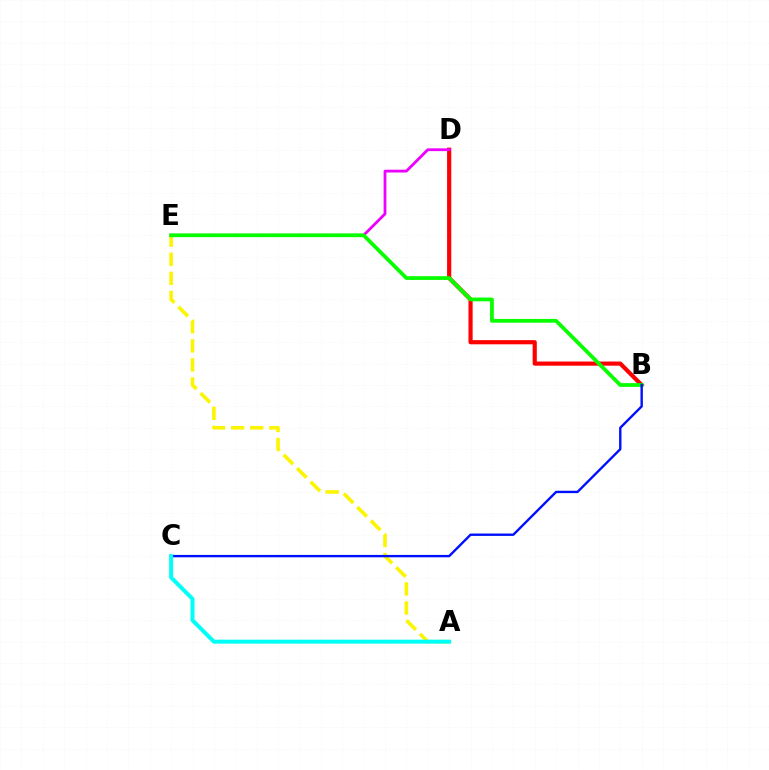{('A', 'E'): [{'color': '#fcf500', 'line_style': 'dashed', 'thickness': 2.59}], ('B', 'D'): [{'color': '#ff0000', 'line_style': 'solid', 'thickness': 3.0}], ('D', 'E'): [{'color': '#ee00ff', 'line_style': 'solid', 'thickness': 2.01}], ('B', 'E'): [{'color': '#08ff00', 'line_style': 'solid', 'thickness': 2.71}], ('B', 'C'): [{'color': '#0010ff', 'line_style': 'solid', 'thickness': 1.71}], ('A', 'C'): [{'color': '#00fff6', 'line_style': 'solid', 'thickness': 2.87}]}